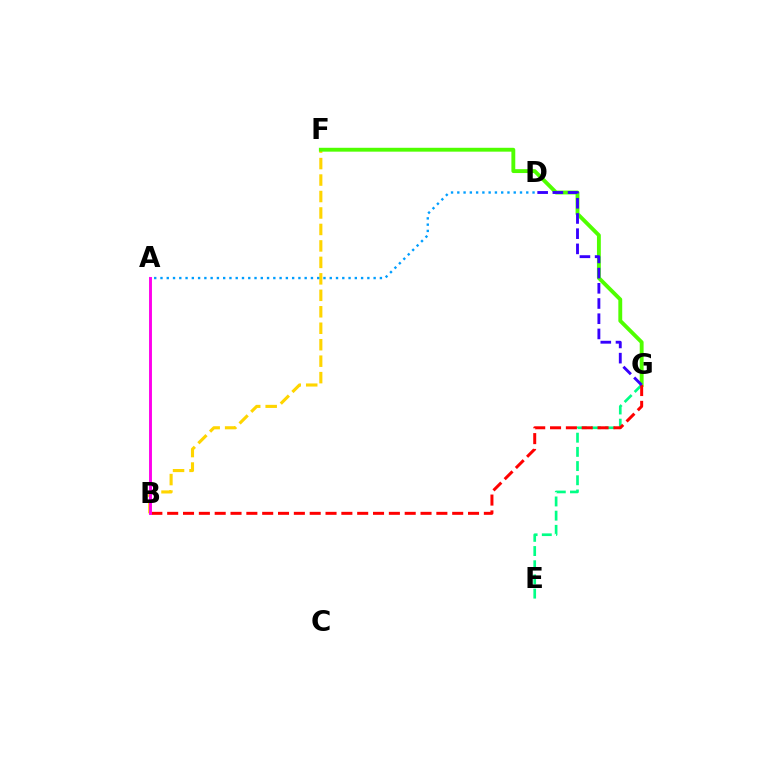{('B', 'F'): [{'color': '#ffd500', 'line_style': 'dashed', 'thickness': 2.24}], ('F', 'G'): [{'color': '#4fff00', 'line_style': 'solid', 'thickness': 2.79}], ('E', 'G'): [{'color': '#00ff86', 'line_style': 'dashed', 'thickness': 1.93}], ('B', 'G'): [{'color': '#ff0000', 'line_style': 'dashed', 'thickness': 2.15}], ('A', 'D'): [{'color': '#009eff', 'line_style': 'dotted', 'thickness': 1.7}], ('A', 'B'): [{'color': '#ff00ed', 'line_style': 'solid', 'thickness': 2.09}], ('D', 'G'): [{'color': '#3700ff', 'line_style': 'dashed', 'thickness': 2.07}]}